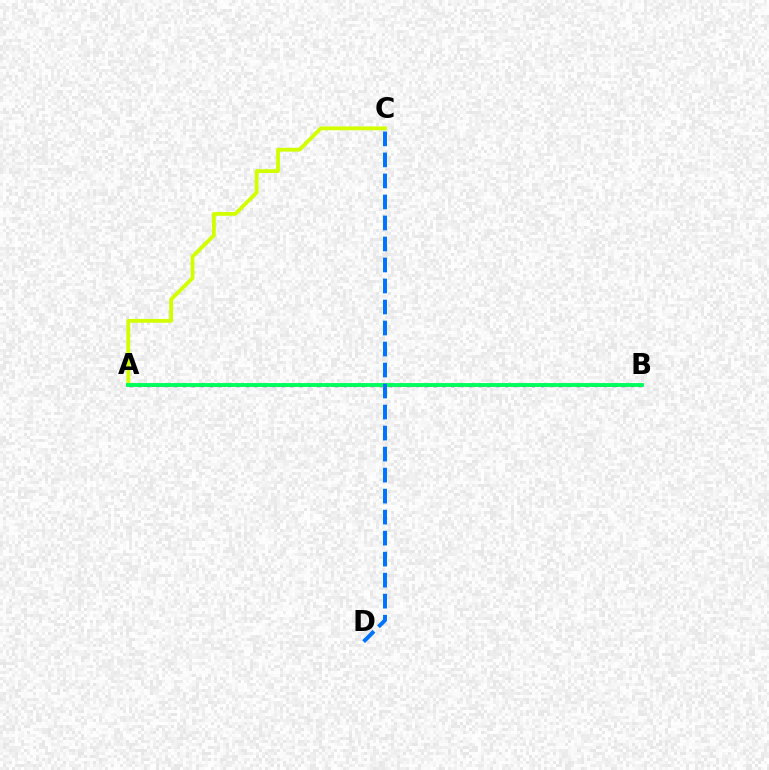{('A', 'B'): [{'color': '#b900ff', 'line_style': 'dotted', 'thickness': 2.43}, {'color': '#ff0000', 'line_style': 'dotted', 'thickness': 2.13}, {'color': '#00ff5c', 'line_style': 'solid', 'thickness': 2.79}], ('A', 'C'): [{'color': '#d1ff00', 'line_style': 'solid', 'thickness': 2.74}], ('C', 'D'): [{'color': '#0074ff', 'line_style': 'dashed', 'thickness': 2.85}]}